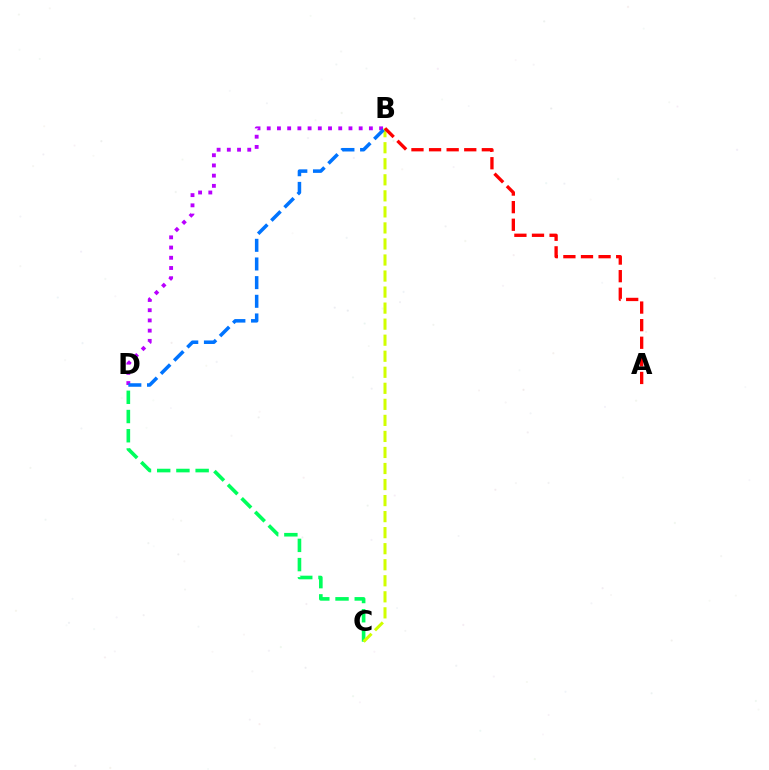{('C', 'D'): [{'color': '#00ff5c', 'line_style': 'dashed', 'thickness': 2.61}], ('B', 'C'): [{'color': '#d1ff00', 'line_style': 'dashed', 'thickness': 2.18}], ('B', 'D'): [{'color': '#b900ff', 'line_style': 'dotted', 'thickness': 2.78}, {'color': '#0074ff', 'line_style': 'dashed', 'thickness': 2.53}], ('A', 'B'): [{'color': '#ff0000', 'line_style': 'dashed', 'thickness': 2.39}]}